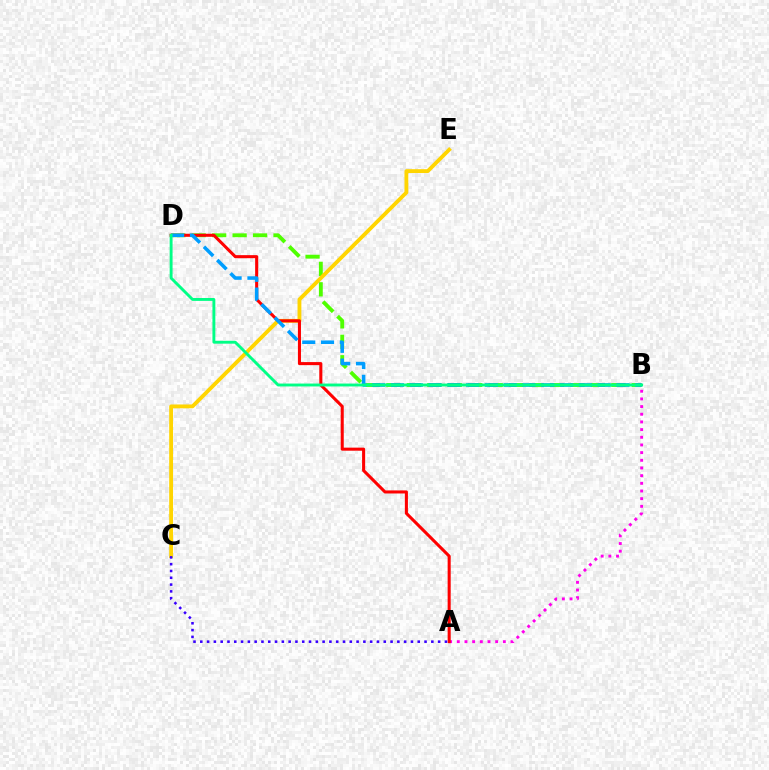{('A', 'B'): [{'color': '#ff00ed', 'line_style': 'dotted', 'thickness': 2.09}], ('B', 'D'): [{'color': '#4fff00', 'line_style': 'dashed', 'thickness': 2.78}, {'color': '#009eff', 'line_style': 'dashed', 'thickness': 2.55}, {'color': '#00ff86', 'line_style': 'solid', 'thickness': 2.08}], ('C', 'E'): [{'color': '#ffd500', 'line_style': 'solid', 'thickness': 2.76}], ('A', 'D'): [{'color': '#ff0000', 'line_style': 'solid', 'thickness': 2.2}], ('A', 'C'): [{'color': '#3700ff', 'line_style': 'dotted', 'thickness': 1.85}]}